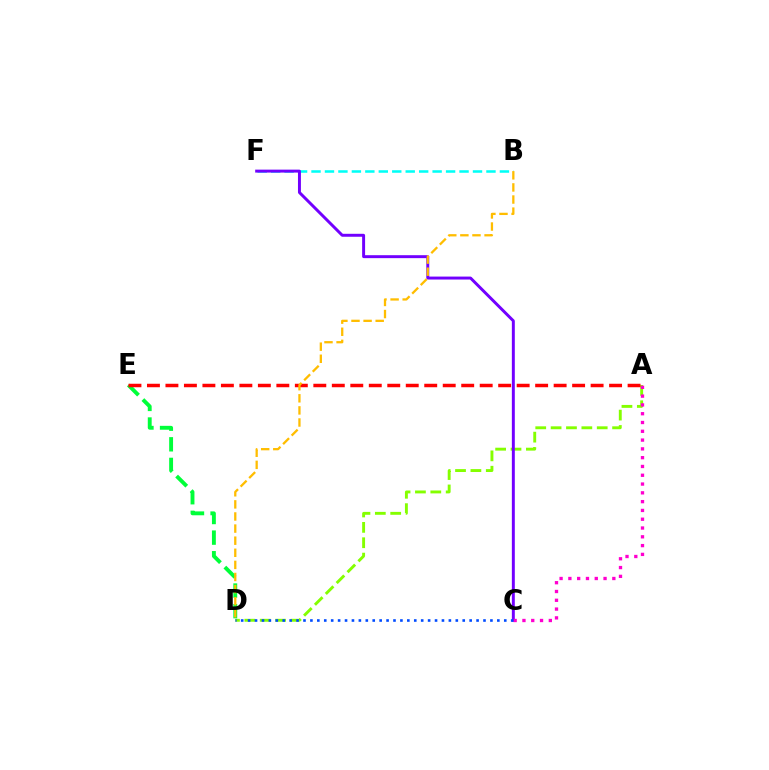{('A', 'D'): [{'color': '#84ff00', 'line_style': 'dashed', 'thickness': 2.09}], ('B', 'F'): [{'color': '#00fff6', 'line_style': 'dashed', 'thickness': 1.83}], ('C', 'F'): [{'color': '#7200ff', 'line_style': 'solid', 'thickness': 2.13}], ('D', 'E'): [{'color': '#00ff39', 'line_style': 'dashed', 'thickness': 2.8}], ('A', 'C'): [{'color': '#ff00cf', 'line_style': 'dotted', 'thickness': 2.39}], ('A', 'E'): [{'color': '#ff0000', 'line_style': 'dashed', 'thickness': 2.51}], ('C', 'D'): [{'color': '#004bff', 'line_style': 'dotted', 'thickness': 1.88}], ('B', 'D'): [{'color': '#ffbd00', 'line_style': 'dashed', 'thickness': 1.64}]}